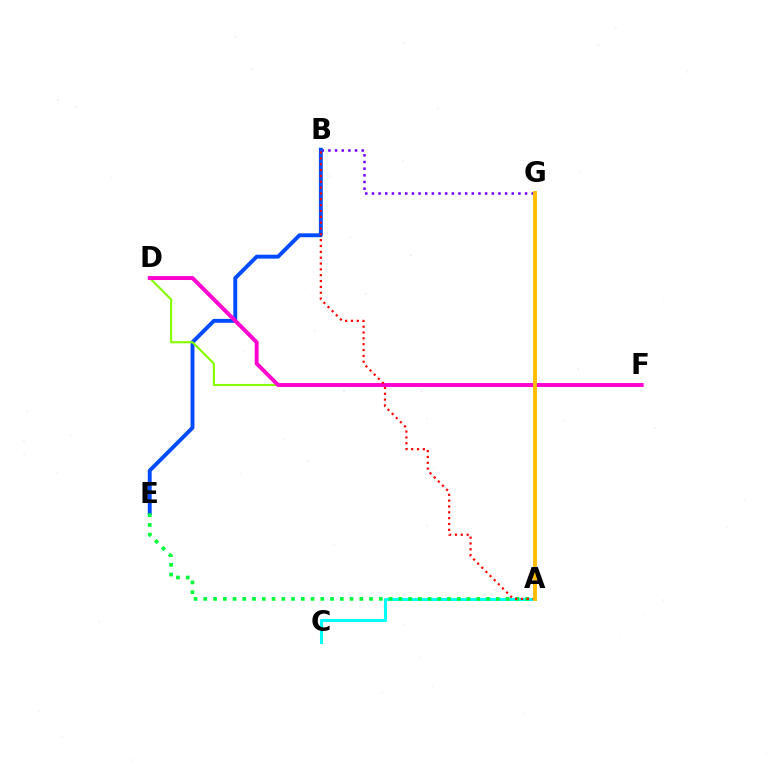{('B', 'G'): [{'color': '#7200ff', 'line_style': 'dotted', 'thickness': 1.81}], ('A', 'C'): [{'color': '#00fff6', 'line_style': 'solid', 'thickness': 2.21}], ('B', 'E'): [{'color': '#004bff', 'line_style': 'solid', 'thickness': 2.81}], ('D', 'F'): [{'color': '#84ff00', 'line_style': 'solid', 'thickness': 1.52}, {'color': '#ff00cf', 'line_style': 'solid', 'thickness': 2.82}], ('A', 'E'): [{'color': '#00ff39', 'line_style': 'dotted', 'thickness': 2.65}], ('A', 'B'): [{'color': '#ff0000', 'line_style': 'dotted', 'thickness': 1.59}], ('A', 'G'): [{'color': '#ffbd00', 'line_style': 'solid', 'thickness': 2.8}]}